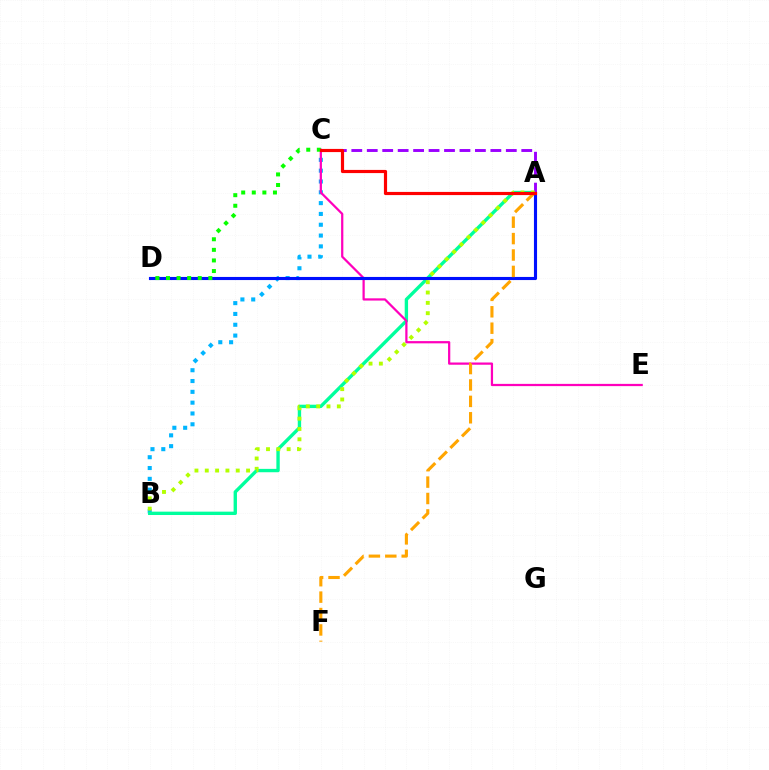{('B', 'C'): [{'color': '#00b5ff', 'line_style': 'dotted', 'thickness': 2.94}], ('A', 'B'): [{'color': '#00ff9d', 'line_style': 'solid', 'thickness': 2.42}, {'color': '#b3ff00', 'line_style': 'dotted', 'thickness': 2.81}], ('A', 'C'): [{'color': '#9b00ff', 'line_style': 'dashed', 'thickness': 2.1}, {'color': '#ff0000', 'line_style': 'solid', 'thickness': 2.29}], ('C', 'E'): [{'color': '#ff00bd', 'line_style': 'solid', 'thickness': 1.61}], ('A', 'D'): [{'color': '#0010ff', 'line_style': 'solid', 'thickness': 2.24}], ('C', 'D'): [{'color': '#08ff00', 'line_style': 'dotted', 'thickness': 2.88}], ('A', 'F'): [{'color': '#ffa500', 'line_style': 'dashed', 'thickness': 2.23}]}